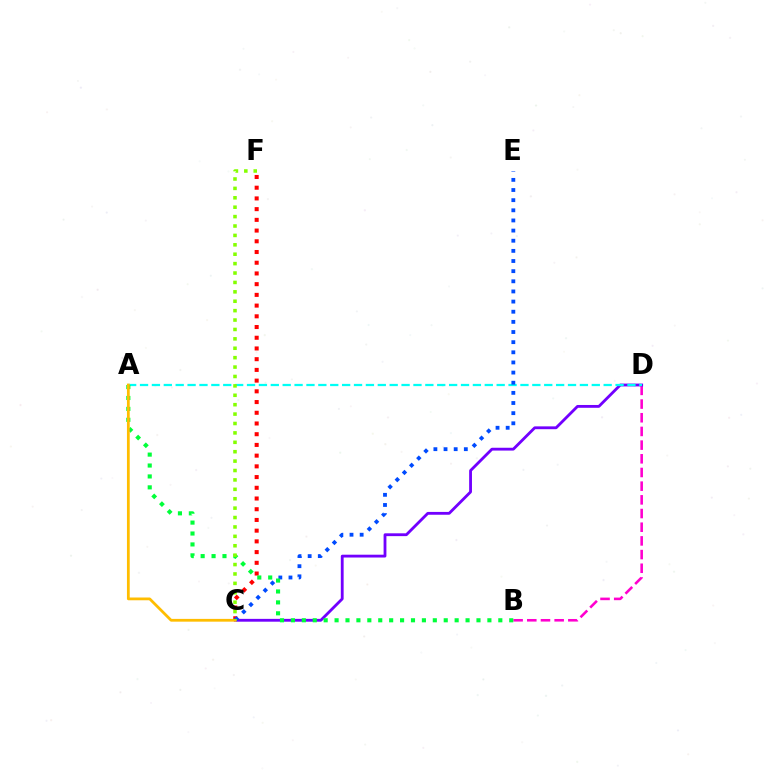{('B', 'D'): [{'color': '#ff00cf', 'line_style': 'dashed', 'thickness': 1.86}], ('C', 'F'): [{'color': '#ff0000', 'line_style': 'dotted', 'thickness': 2.91}, {'color': '#84ff00', 'line_style': 'dotted', 'thickness': 2.56}], ('C', 'D'): [{'color': '#7200ff', 'line_style': 'solid', 'thickness': 2.03}], ('A', 'D'): [{'color': '#00fff6', 'line_style': 'dashed', 'thickness': 1.62}], ('C', 'E'): [{'color': '#004bff', 'line_style': 'dotted', 'thickness': 2.76}], ('A', 'B'): [{'color': '#00ff39', 'line_style': 'dotted', 'thickness': 2.97}], ('A', 'C'): [{'color': '#ffbd00', 'line_style': 'solid', 'thickness': 2.0}]}